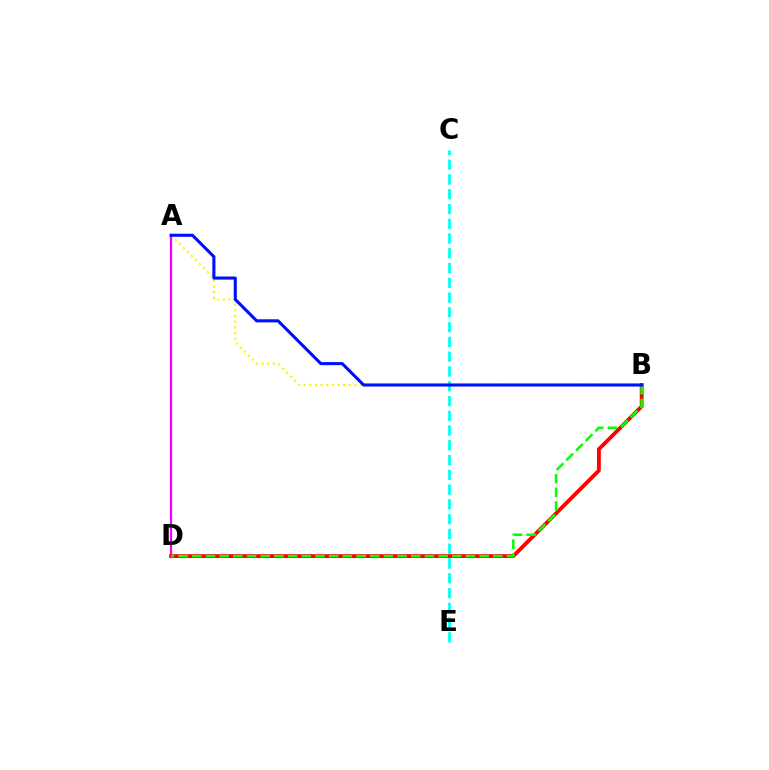{('A', 'B'): [{'color': '#fcf500', 'line_style': 'dotted', 'thickness': 1.54}, {'color': '#0010ff', 'line_style': 'solid', 'thickness': 2.23}], ('C', 'E'): [{'color': '#00fff6', 'line_style': 'dashed', 'thickness': 2.01}], ('A', 'D'): [{'color': '#ee00ff', 'line_style': 'solid', 'thickness': 1.6}], ('B', 'D'): [{'color': '#ff0000', 'line_style': 'solid', 'thickness': 2.76}, {'color': '#08ff00', 'line_style': 'dashed', 'thickness': 1.86}]}